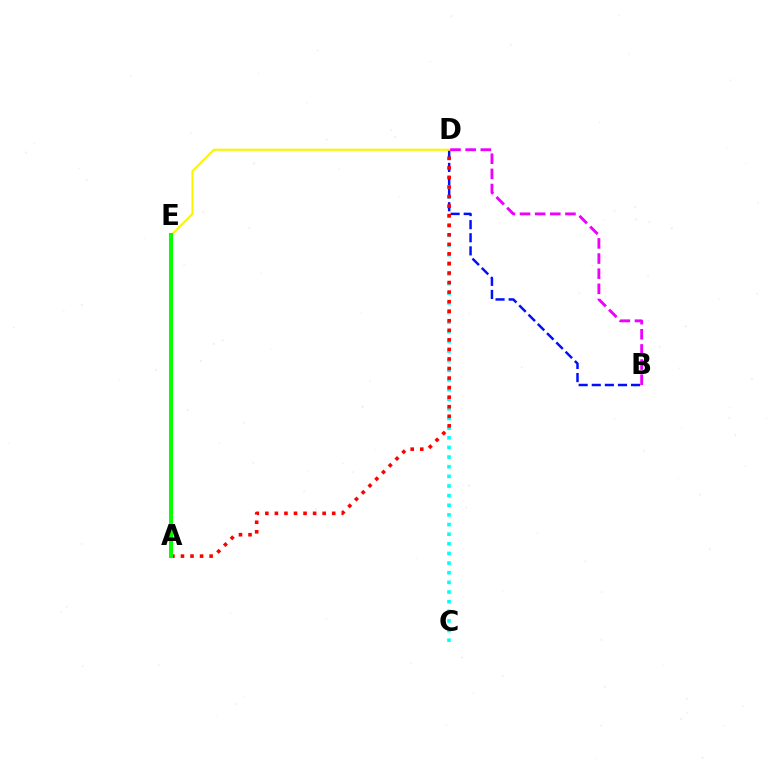{('C', 'D'): [{'color': '#00fff6', 'line_style': 'dotted', 'thickness': 2.62}], ('B', 'D'): [{'color': '#0010ff', 'line_style': 'dashed', 'thickness': 1.78}, {'color': '#ee00ff', 'line_style': 'dashed', 'thickness': 2.06}], ('A', 'D'): [{'color': '#ff0000', 'line_style': 'dotted', 'thickness': 2.6}], ('D', 'E'): [{'color': '#fcf500', 'line_style': 'solid', 'thickness': 1.55}], ('A', 'E'): [{'color': '#08ff00', 'line_style': 'solid', 'thickness': 2.93}]}